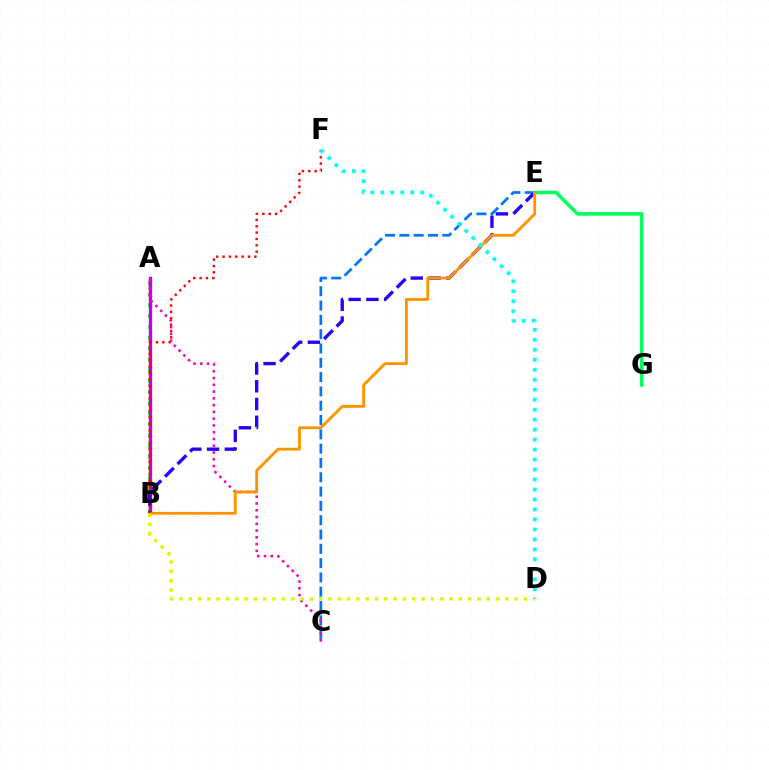{('C', 'E'): [{'color': '#0074ff', 'line_style': 'dashed', 'thickness': 1.94}], ('A', 'B'): [{'color': '#3dff00', 'line_style': 'dotted', 'thickness': 2.94}, {'color': '#b900ff', 'line_style': 'solid', 'thickness': 2.4}], ('A', 'C'): [{'color': '#ff00ac', 'line_style': 'dotted', 'thickness': 1.84}], ('B', 'E'): [{'color': '#2500ff', 'line_style': 'dashed', 'thickness': 2.41}, {'color': '#ff9400', 'line_style': 'solid', 'thickness': 2.05}], ('E', 'G'): [{'color': '#00ff5c', 'line_style': 'solid', 'thickness': 2.55}], ('B', 'F'): [{'color': '#ff0000', 'line_style': 'dotted', 'thickness': 1.72}], ('D', 'F'): [{'color': '#00fff6', 'line_style': 'dotted', 'thickness': 2.71}], ('B', 'D'): [{'color': '#d1ff00', 'line_style': 'dotted', 'thickness': 2.53}]}